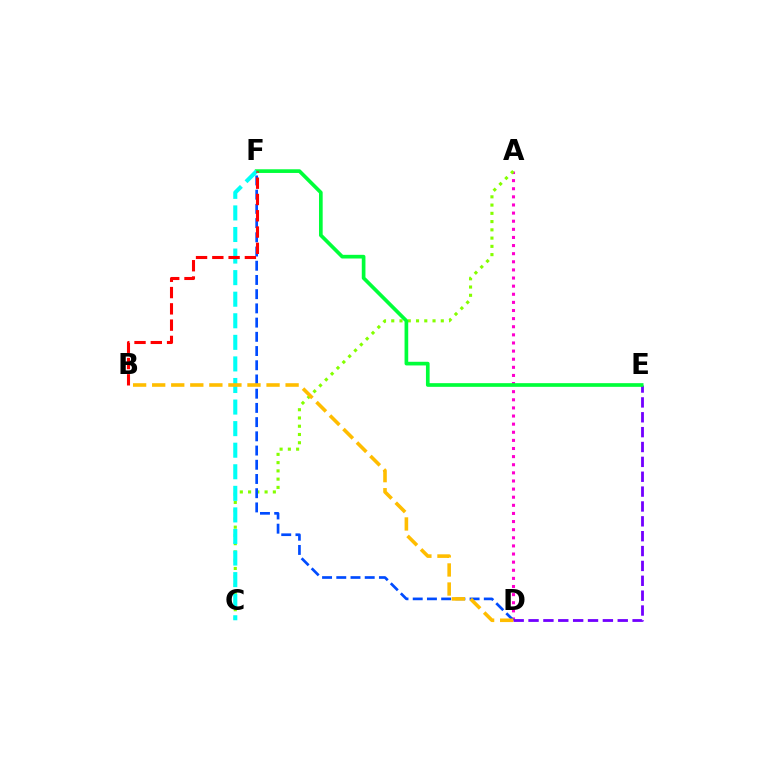{('A', 'D'): [{'color': '#ff00cf', 'line_style': 'dotted', 'thickness': 2.21}], ('A', 'C'): [{'color': '#84ff00', 'line_style': 'dotted', 'thickness': 2.24}], ('D', 'E'): [{'color': '#7200ff', 'line_style': 'dashed', 'thickness': 2.02}], ('E', 'F'): [{'color': '#00ff39', 'line_style': 'solid', 'thickness': 2.65}], ('D', 'F'): [{'color': '#004bff', 'line_style': 'dashed', 'thickness': 1.93}], ('C', 'F'): [{'color': '#00fff6', 'line_style': 'dashed', 'thickness': 2.93}], ('B', 'F'): [{'color': '#ff0000', 'line_style': 'dashed', 'thickness': 2.21}], ('B', 'D'): [{'color': '#ffbd00', 'line_style': 'dashed', 'thickness': 2.59}]}